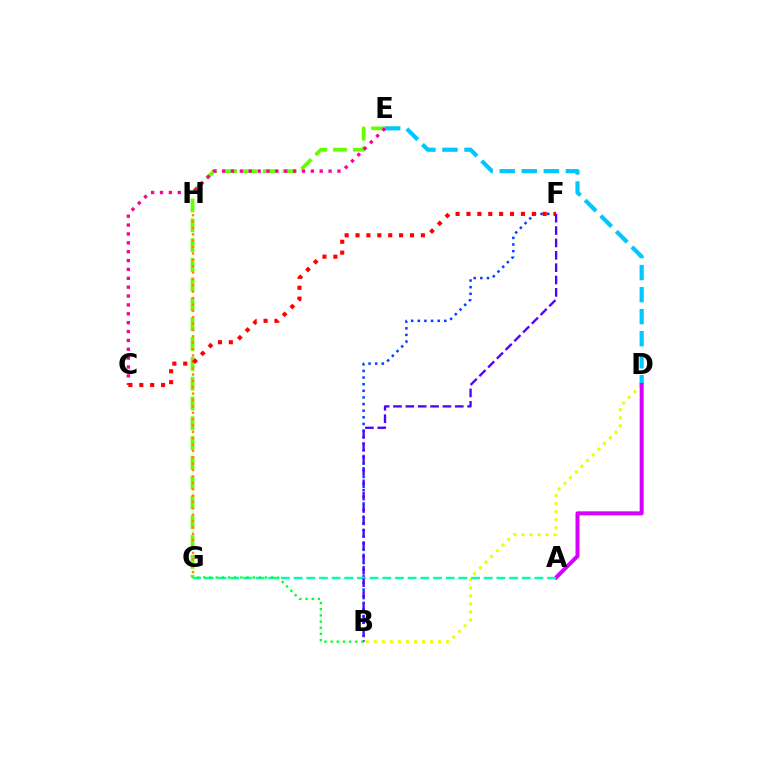{('B', 'F'): [{'color': '#003fff', 'line_style': 'dotted', 'thickness': 1.8}, {'color': '#4f00ff', 'line_style': 'dashed', 'thickness': 1.68}], ('B', 'D'): [{'color': '#eeff00', 'line_style': 'dotted', 'thickness': 2.18}], ('E', 'G'): [{'color': '#66ff00', 'line_style': 'dashed', 'thickness': 2.69}], ('G', 'H'): [{'color': '#ff8800', 'line_style': 'dotted', 'thickness': 1.73}], ('D', 'E'): [{'color': '#00c7ff', 'line_style': 'dashed', 'thickness': 2.99}], ('A', 'D'): [{'color': '#d600ff', 'line_style': 'solid', 'thickness': 2.88}], ('A', 'G'): [{'color': '#00ffaf', 'line_style': 'dashed', 'thickness': 1.72}], ('C', 'E'): [{'color': '#ff00a0', 'line_style': 'dotted', 'thickness': 2.41}], ('C', 'F'): [{'color': '#ff0000', 'line_style': 'dotted', 'thickness': 2.96}], ('B', 'G'): [{'color': '#00ff27', 'line_style': 'dotted', 'thickness': 1.68}]}